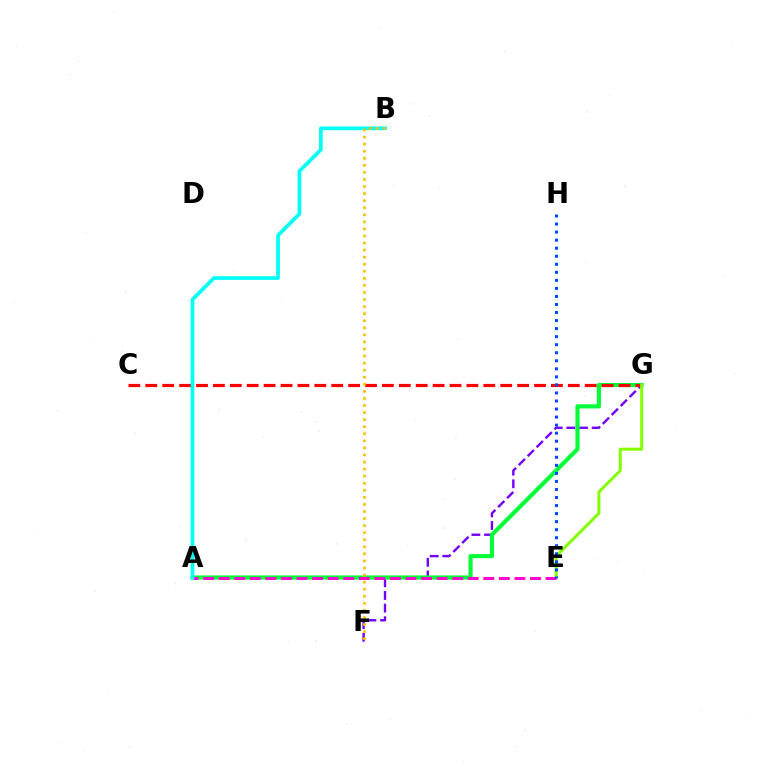{('F', 'G'): [{'color': '#7200ff', 'line_style': 'dashed', 'thickness': 1.72}], ('A', 'G'): [{'color': '#00ff39', 'line_style': 'solid', 'thickness': 2.98}], ('C', 'G'): [{'color': '#ff0000', 'line_style': 'dashed', 'thickness': 2.3}], ('E', 'G'): [{'color': '#84ff00', 'line_style': 'solid', 'thickness': 2.15}], ('A', 'E'): [{'color': '#ff00cf', 'line_style': 'dashed', 'thickness': 2.11}], ('E', 'H'): [{'color': '#004bff', 'line_style': 'dotted', 'thickness': 2.19}], ('A', 'B'): [{'color': '#00fff6', 'line_style': 'solid', 'thickness': 2.67}], ('B', 'F'): [{'color': '#ffbd00', 'line_style': 'dotted', 'thickness': 1.92}]}